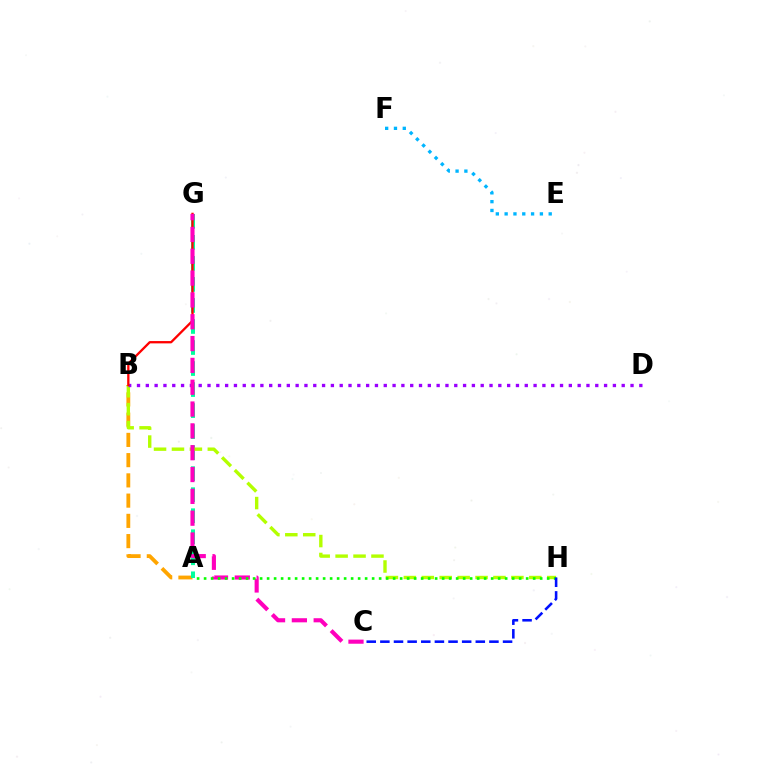{('A', 'B'): [{'color': '#ffa500', 'line_style': 'dashed', 'thickness': 2.75}], ('E', 'F'): [{'color': '#00b5ff', 'line_style': 'dotted', 'thickness': 2.39}], ('A', 'G'): [{'color': '#00ff9d', 'line_style': 'dashed', 'thickness': 2.86}], ('B', 'H'): [{'color': '#b3ff00', 'line_style': 'dashed', 'thickness': 2.43}], ('B', 'D'): [{'color': '#9b00ff', 'line_style': 'dotted', 'thickness': 2.39}], ('B', 'G'): [{'color': '#ff0000', 'line_style': 'solid', 'thickness': 1.66}], ('C', 'G'): [{'color': '#ff00bd', 'line_style': 'dashed', 'thickness': 2.97}], ('A', 'H'): [{'color': '#08ff00', 'line_style': 'dotted', 'thickness': 1.9}], ('C', 'H'): [{'color': '#0010ff', 'line_style': 'dashed', 'thickness': 1.85}]}